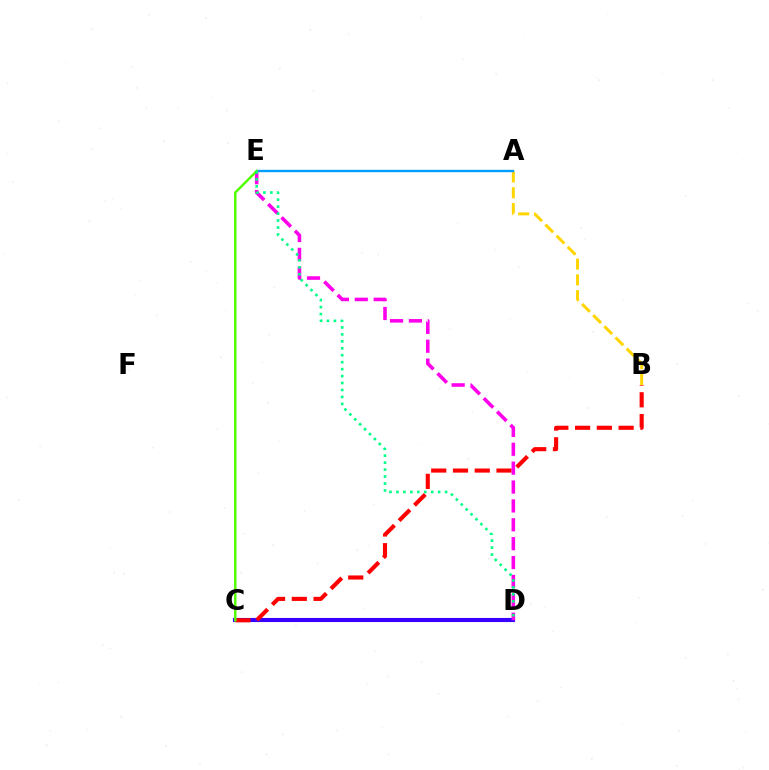{('C', 'D'): [{'color': '#3700ff', 'line_style': 'solid', 'thickness': 2.95}], ('A', 'B'): [{'color': '#ffd500', 'line_style': 'dashed', 'thickness': 2.14}], ('A', 'E'): [{'color': '#009eff', 'line_style': 'solid', 'thickness': 1.7}], ('B', 'C'): [{'color': '#ff0000', 'line_style': 'dashed', 'thickness': 2.96}], ('D', 'E'): [{'color': '#ff00ed', 'line_style': 'dashed', 'thickness': 2.56}, {'color': '#00ff86', 'line_style': 'dotted', 'thickness': 1.89}], ('C', 'E'): [{'color': '#4fff00', 'line_style': 'solid', 'thickness': 1.76}]}